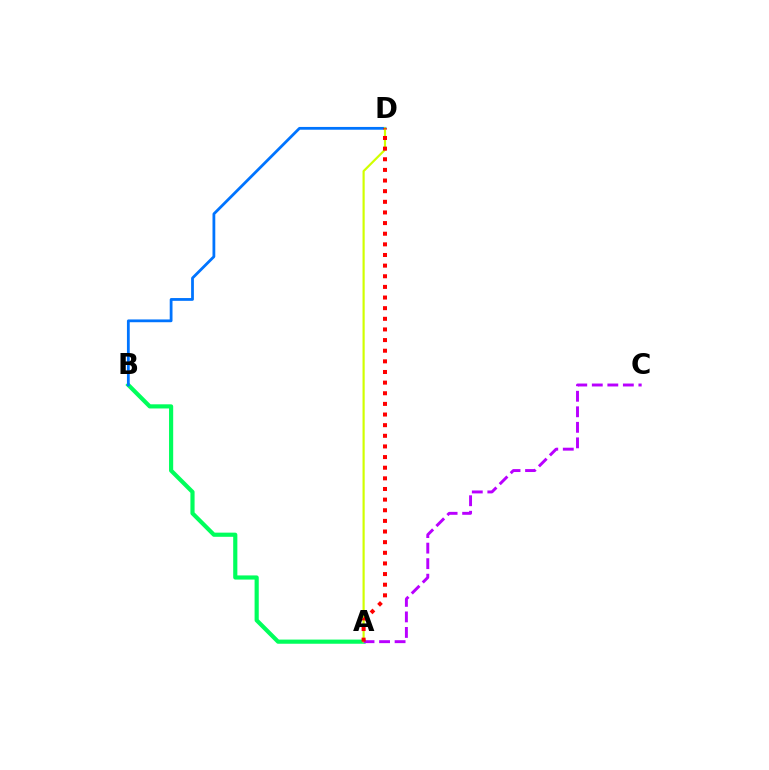{('A', 'B'): [{'color': '#00ff5c', 'line_style': 'solid', 'thickness': 2.99}], ('B', 'D'): [{'color': '#0074ff', 'line_style': 'solid', 'thickness': 2.0}], ('A', 'D'): [{'color': '#d1ff00', 'line_style': 'solid', 'thickness': 1.56}, {'color': '#ff0000', 'line_style': 'dotted', 'thickness': 2.89}], ('A', 'C'): [{'color': '#b900ff', 'line_style': 'dashed', 'thickness': 2.11}]}